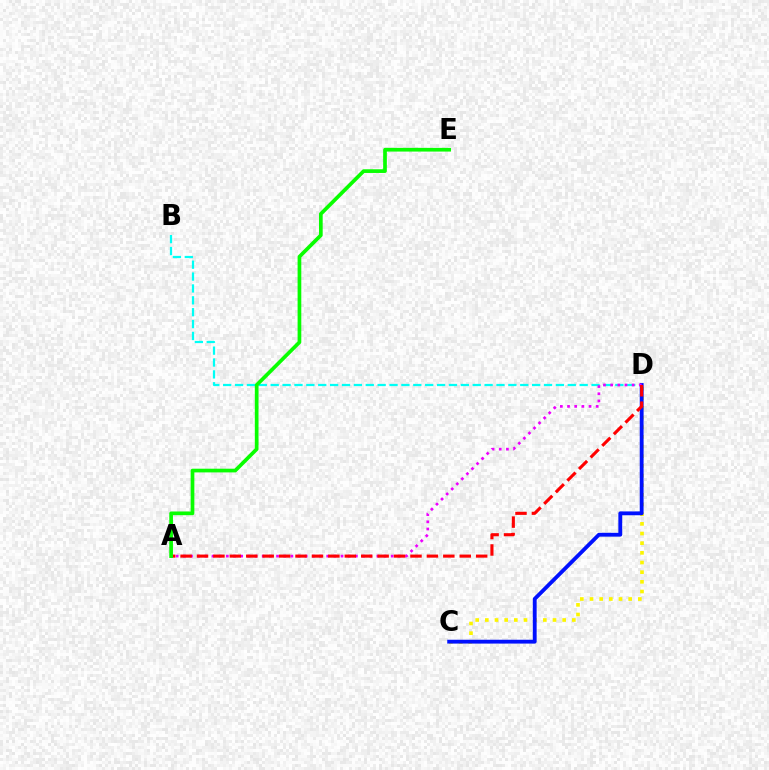{('C', 'D'): [{'color': '#fcf500', 'line_style': 'dotted', 'thickness': 2.63}, {'color': '#0010ff', 'line_style': 'solid', 'thickness': 2.76}], ('B', 'D'): [{'color': '#00fff6', 'line_style': 'dashed', 'thickness': 1.61}], ('A', 'D'): [{'color': '#ee00ff', 'line_style': 'dotted', 'thickness': 1.95}, {'color': '#ff0000', 'line_style': 'dashed', 'thickness': 2.23}], ('A', 'E'): [{'color': '#08ff00', 'line_style': 'solid', 'thickness': 2.66}]}